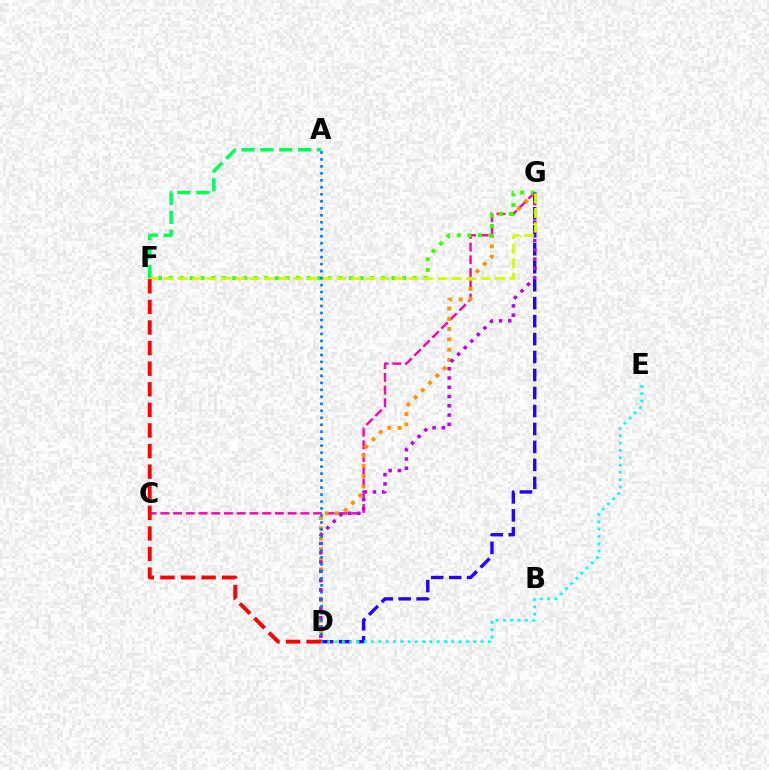{('C', 'G'): [{'color': '#ff00ac', 'line_style': 'dashed', 'thickness': 1.73}], ('D', 'G'): [{'color': '#ff9400', 'line_style': 'dotted', 'thickness': 2.79}, {'color': '#2500ff', 'line_style': 'dashed', 'thickness': 2.44}, {'color': '#b900ff', 'line_style': 'dotted', 'thickness': 2.52}], ('A', 'F'): [{'color': '#00ff5c', 'line_style': 'dashed', 'thickness': 2.56}], ('F', 'G'): [{'color': '#3dff00', 'line_style': 'dotted', 'thickness': 2.88}, {'color': '#d1ff00', 'line_style': 'dashed', 'thickness': 1.96}], ('D', 'E'): [{'color': '#00fff6', 'line_style': 'dotted', 'thickness': 1.98}], ('A', 'D'): [{'color': '#0074ff', 'line_style': 'dotted', 'thickness': 1.9}], ('D', 'F'): [{'color': '#ff0000', 'line_style': 'dashed', 'thickness': 2.8}]}